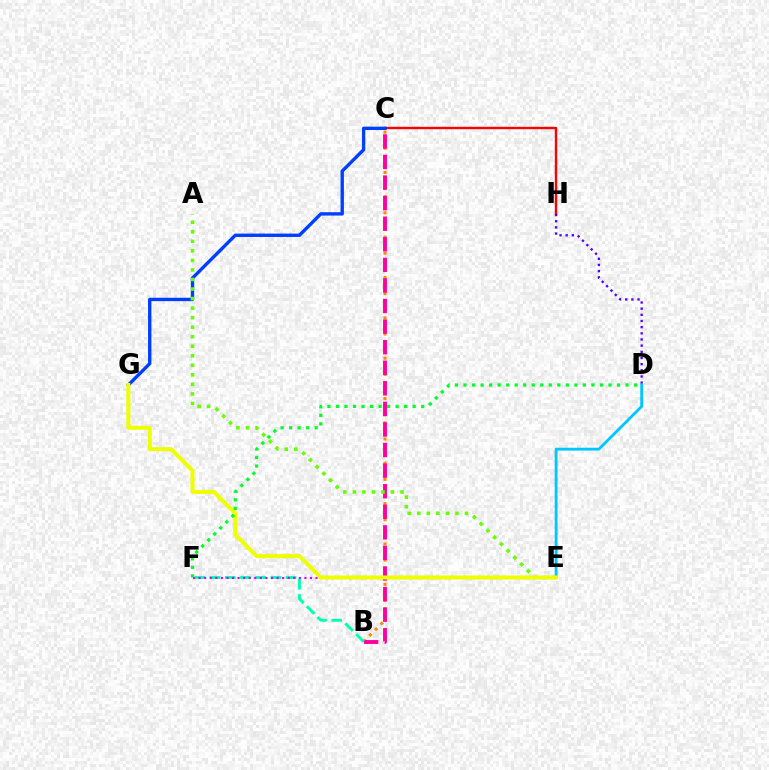{('B', 'C'): [{'color': '#ff8800', 'line_style': 'dotted', 'thickness': 2.19}, {'color': '#ff00a0', 'line_style': 'dashed', 'thickness': 2.8}], ('B', 'F'): [{'color': '#00ffaf', 'line_style': 'dashed', 'thickness': 2.06}], ('C', 'H'): [{'color': '#ff0000', 'line_style': 'solid', 'thickness': 1.72}], ('C', 'G'): [{'color': '#003fff', 'line_style': 'solid', 'thickness': 2.42}], ('D', 'H'): [{'color': '#4f00ff', 'line_style': 'dotted', 'thickness': 1.67}], ('E', 'F'): [{'color': '#d600ff', 'line_style': 'dotted', 'thickness': 1.51}], ('D', 'E'): [{'color': '#00c7ff', 'line_style': 'solid', 'thickness': 2.04}], ('A', 'E'): [{'color': '#66ff00', 'line_style': 'dotted', 'thickness': 2.59}], ('E', 'G'): [{'color': '#eeff00', 'line_style': 'solid', 'thickness': 2.89}], ('D', 'F'): [{'color': '#00ff27', 'line_style': 'dotted', 'thickness': 2.32}]}